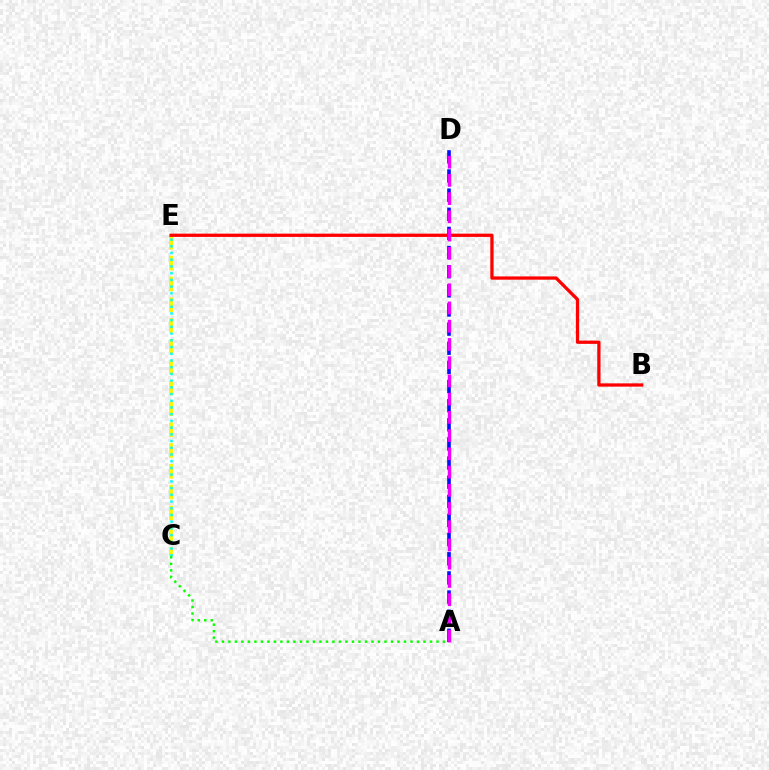{('A', 'D'): [{'color': '#0010ff', 'line_style': 'dashed', 'thickness': 2.6}, {'color': '#ee00ff', 'line_style': 'dashed', 'thickness': 2.48}], ('C', 'E'): [{'color': '#fcf500', 'line_style': 'dashed', 'thickness': 2.83}, {'color': '#00fff6', 'line_style': 'dotted', 'thickness': 1.82}], ('A', 'C'): [{'color': '#08ff00', 'line_style': 'dotted', 'thickness': 1.77}], ('B', 'E'): [{'color': '#ff0000', 'line_style': 'solid', 'thickness': 2.36}]}